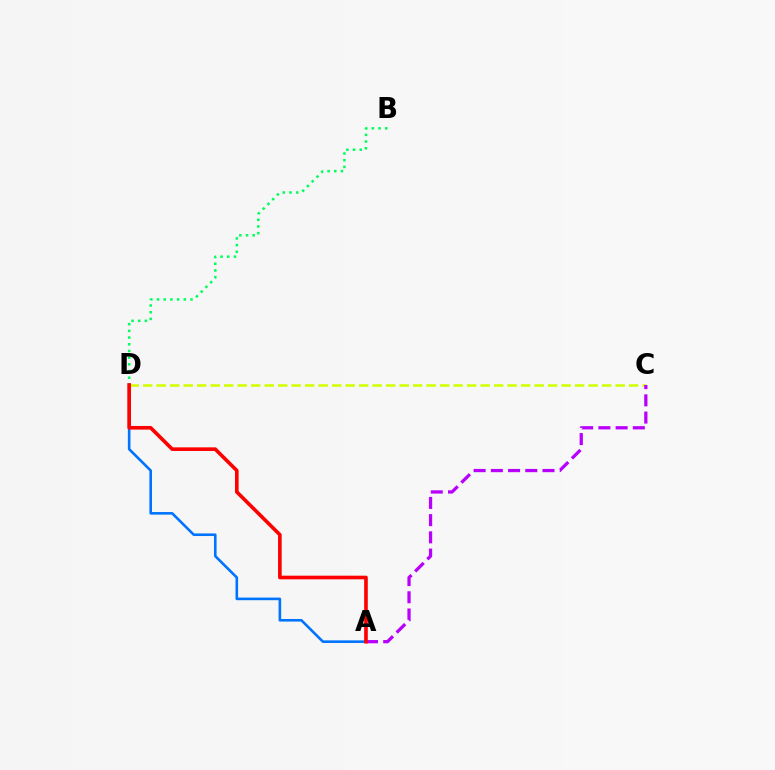{('A', 'D'): [{'color': '#0074ff', 'line_style': 'solid', 'thickness': 1.88}, {'color': '#ff0000', 'line_style': 'solid', 'thickness': 2.62}], ('C', 'D'): [{'color': '#d1ff00', 'line_style': 'dashed', 'thickness': 1.83}], ('A', 'C'): [{'color': '#b900ff', 'line_style': 'dashed', 'thickness': 2.34}], ('B', 'D'): [{'color': '#00ff5c', 'line_style': 'dotted', 'thickness': 1.82}]}